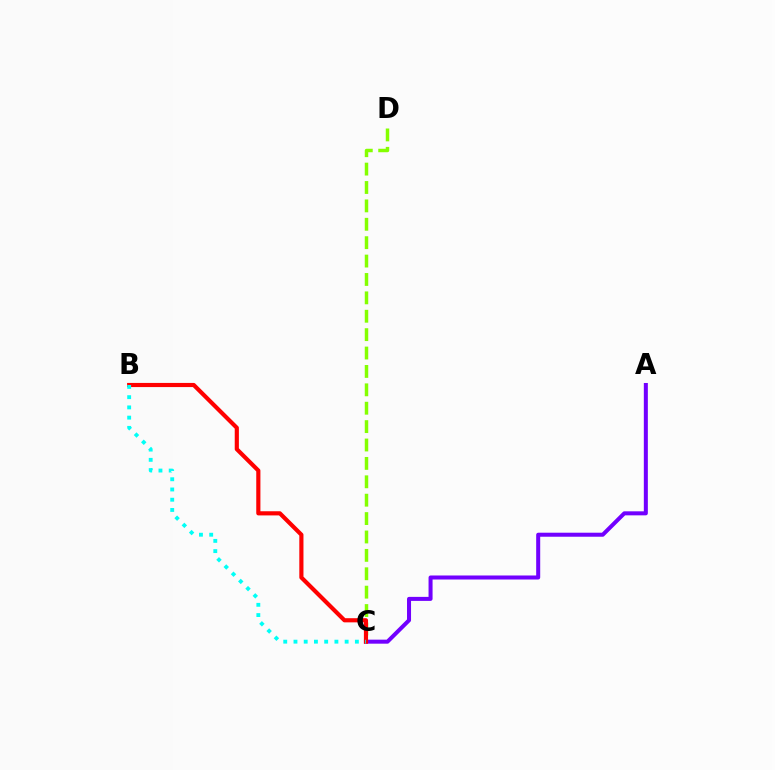{('C', 'D'): [{'color': '#84ff00', 'line_style': 'dashed', 'thickness': 2.5}], ('A', 'C'): [{'color': '#7200ff', 'line_style': 'solid', 'thickness': 2.89}], ('B', 'C'): [{'color': '#ff0000', 'line_style': 'solid', 'thickness': 2.99}, {'color': '#00fff6', 'line_style': 'dotted', 'thickness': 2.78}]}